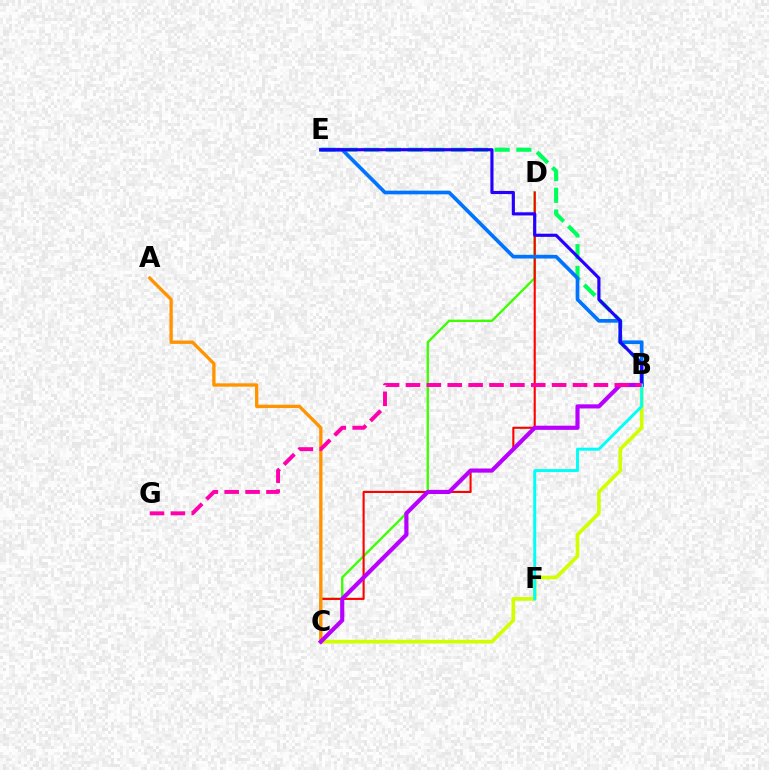{('C', 'D'): [{'color': '#3dff00', 'line_style': 'solid', 'thickness': 1.68}, {'color': '#ff0000', 'line_style': 'solid', 'thickness': 1.51}], ('B', 'C'): [{'color': '#d1ff00', 'line_style': 'solid', 'thickness': 2.64}, {'color': '#b900ff', 'line_style': 'solid', 'thickness': 2.99}], ('A', 'C'): [{'color': '#ff9400', 'line_style': 'solid', 'thickness': 2.38}], ('B', 'E'): [{'color': '#00ff5c', 'line_style': 'dashed', 'thickness': 2.96}, {'color': '#0074ff', 'line_style': 'solid', 'thickness': 2.65}, {'color': '#2500ff', 'line_style': 'solid', 'thickness': 2.27}], ('B', 'F'): [{'color': '#00fff6', 'line_style': 'solid', 'thickness': 2.13}], ('B', 'G'): [{'color': '#ff00ac', 'line_style': 'dashed', 'thickness': 2.84}]}